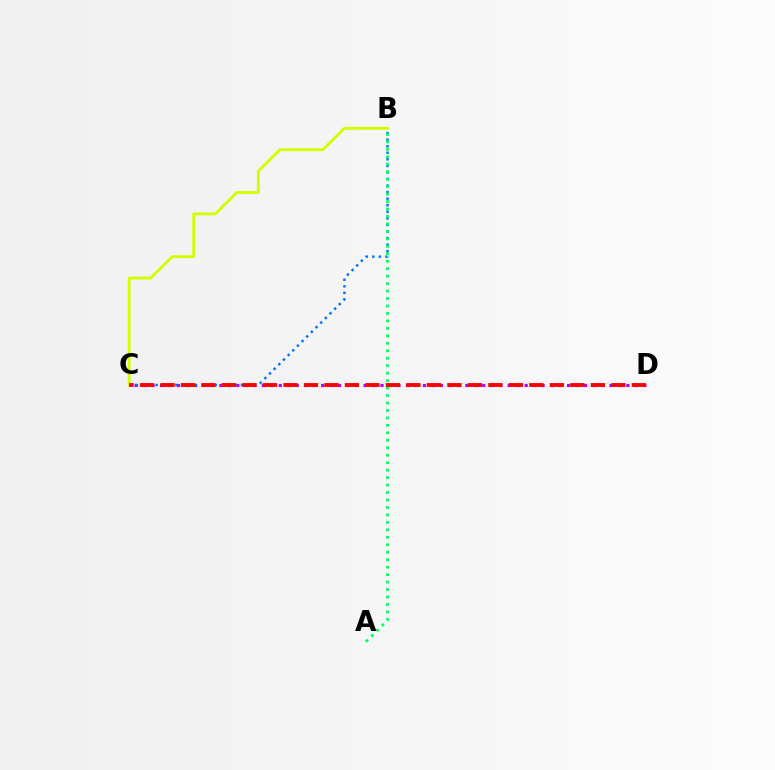{('C', 'D'): [{'color': '#b900ff', 'line_style': 'dotted', 'thickness': 2.3}, {'color': '#ff0000', 'line_style': 'dashed', 'thickness': 2.78}], ('B', 'C'): [{'color': '#0074ff', 'line_style': 'dotted', 'thickness': 1.78}, {'color': '#d1ff00', 'line_style': 'solid', 'thickness': 2.07}], ('A', 'B'): [{'color': '#00ff5c', 'line_style': 'dotted', 'thickness': 2.03}]}